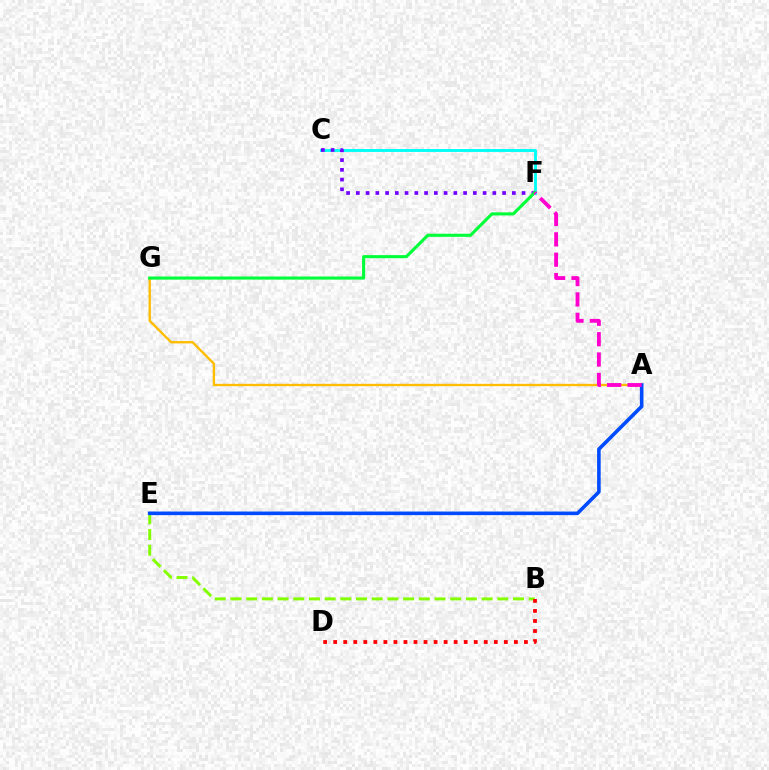{('C', 'F'): [{'color': '#00fff6', 'line_style': 'solid', 'thickness': 2.07}, {'color': '#7200ff', 'line_style': 'dotted', 'thickness': 2.65}], ('A', 'G'): [{'color': '#ffbd00', 'line_style': 'solid', 'thickness': 1.7}], ('B', 'E'): [{'color': '#84ff00', 'line_style': 'dashed', 'thickness': 2.13}], ('A', 'E'): [{'color': '#004bff', 'line_style': 'solid', 'thickness': 2.59}], ('F', 'G'): [{'color': '#00ff39', 'line_style': 'solid', 'thickness': 2.23}], ('A', 'F'): [{'color': '#ff00cf', 'line_style': 'dashed', 'thickness': 2.77}], ('B', 'D'): [{'color': '#ff0000', 'line_style': 'dotted', 'thickness': 2.73}]}